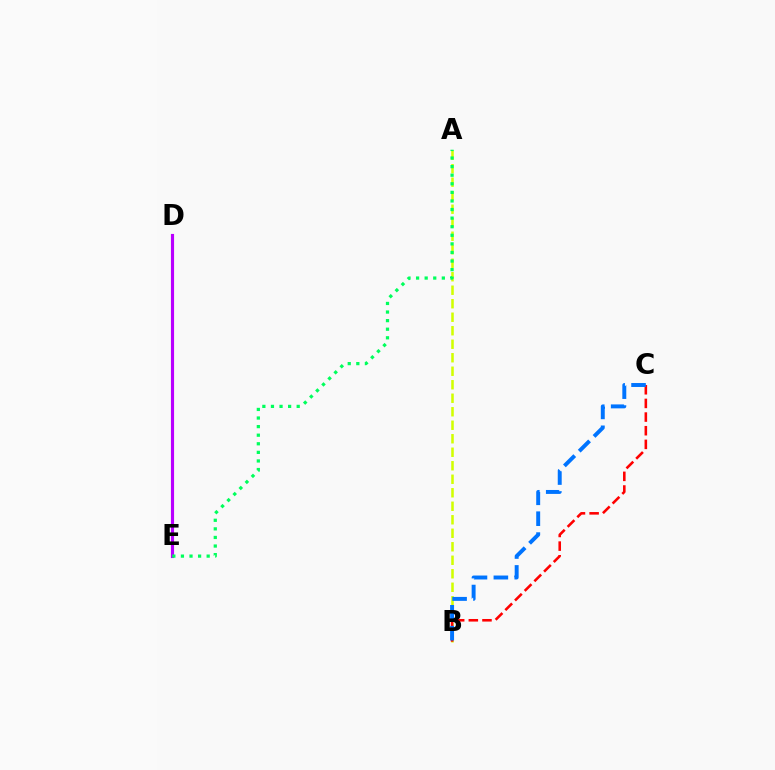{('A', 'B'): [{'color': '#d1ff00', 'line_style': 'dashed', 'thickness': 1.83}], ('B', 'C'): [{'color': '#ff0000', 'line_style': 'dashed', 'thickness': 1.85}, {'color': '#0074ff', 'line_style': 'dashed', 'thickness': 2.84}], ('D', 'E'): [{'color': '#b900ff', 'line_style': 'solid', 'thickness': 2.26}], ('A', 'E'): [{'color': '#00ff5c', 'line_style': 'dotted', 'thickness': 2.33}]}